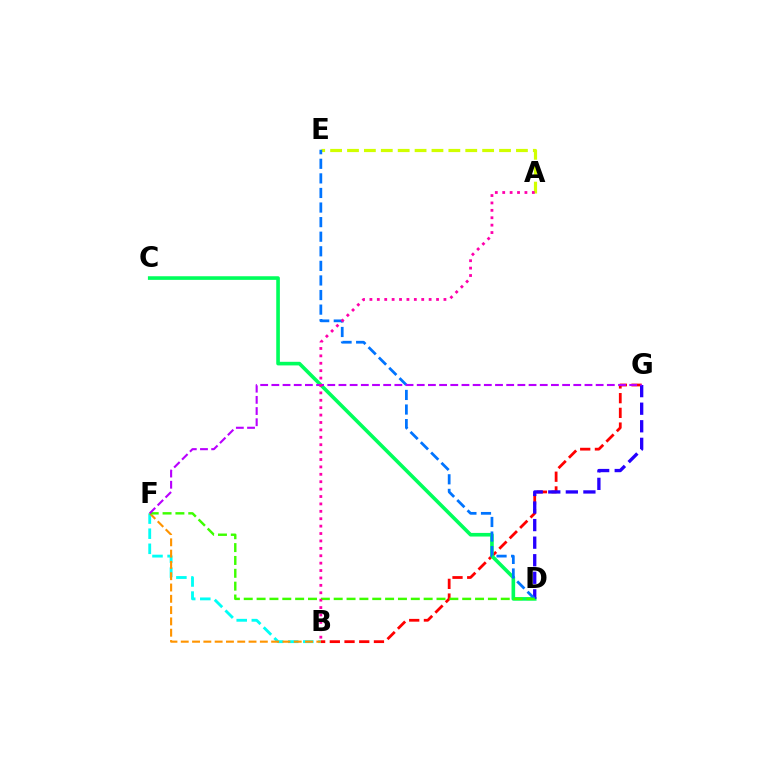{('B', 'G'): [{'color': '#ff0000', 'line_style': 'dashed', 'thickness': 2.0}], ('B', 'F'): [{'color': '#00fff6', 'line_style': 'dashed', 'thickness': 2.05}, {'color': '#ff9400', 'line_style': 'dashed', 'thickness': 1.53}], ('C', 'D'): [{'color': '#00ff5c', 'line_style': 'solid', 'thickness': 2.61}], ('A', 'E'): [{'color': '#d1ff00', 'line_style': 'dashed', 'thickness': 2.29}], ('D', 'G'): [{'color': '#2500ff', 'line_style': 'dashed', 'thickness': 2.39}], ('D', 'E'): [{'color': '#0074ff', 'line_style': 'dashed', 'thickness': 1.98}], ('D', 'F'): [{'color': '#3dff00', 'line_style': 'dashed', 'thickness': 1.75}], ('F', 'G'): [{'color': '#b900ff', 'line_style': 'dashed', 'thickness': 1.52}], ('A', 'B'): [{'color': '#ff00ac', 'line_style': 'dotted', 'thickness': 2.01}]}